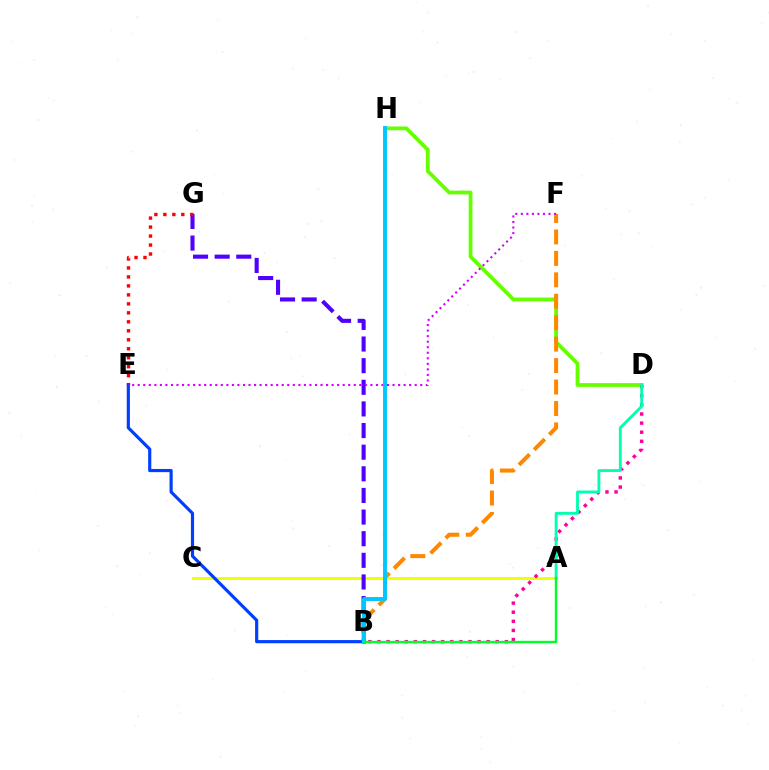{('A', 'C'): [{'color': '#eeff00', 'line_style': 'solid', 'thickness': 2.05}], ('D', 'H'): [{'color': '#66ff00', 'line_style': 'solid', 'thickness': 2.71}], ('B', 'G'): [{'color': '#4f00ff', 'line_style': 'dashed', 'thickness': 2.94}], ('E', 'G'): [{'color': '#ff0000', 'line_style': 'dotted', 'thickness': 2.44}], ('B', 'D'): [{'color': '#ff00a0', 'line_style': 'dotted', 'thickness': 2.47}], ('A', 'D'): [{'color': '#00ffaf', 'line_style': 'solid', 'thickness': 2.05}], ('B', 'E'): [{'color': '#003fff', 'line_style': 'solid', 'thickness': 2.28}], ('B', 'F'): [{'color': '#ff8800', 'line_style': 'dashed', 'thickness': 2.91}], ('E', 'F'): [{'color': '#d600ff', 'line_style': 'dotted', 'thickness': 1.51}], ('B', 'H'): [{'color': '#00c7ff', 'line_style': 'solid', 'thickness': 2.84}], ('A', 'B'): [{'color': '#00ff27', 'line_style': 'solid', 'thickness': 1.72}]}